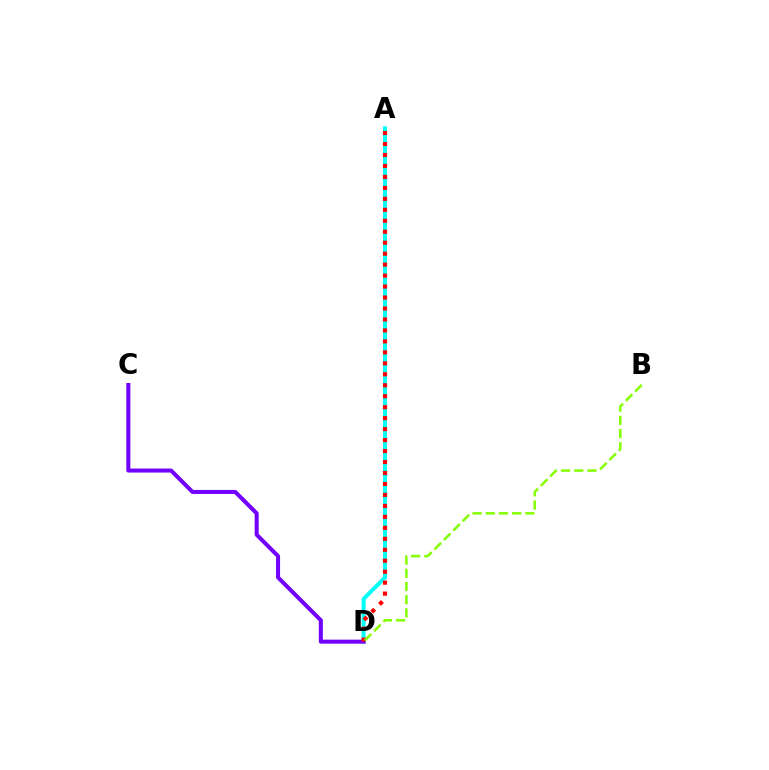{('A', 'D'): [{'color': '#00fff6', 'line_style': 'solid', 'thickness': 2.85}, {'color': '#ff0000', 'line_style': 'dotted', 'thickness': 2.98}], ('C', 'D'): [{'color': '#7200ff', 'line_style': 'solid', 'thickness': 2.9}], ('B', 'D'): [{'color': '#84ff00', 'line_style': 'dashed', 'thickness': 1.79}]}